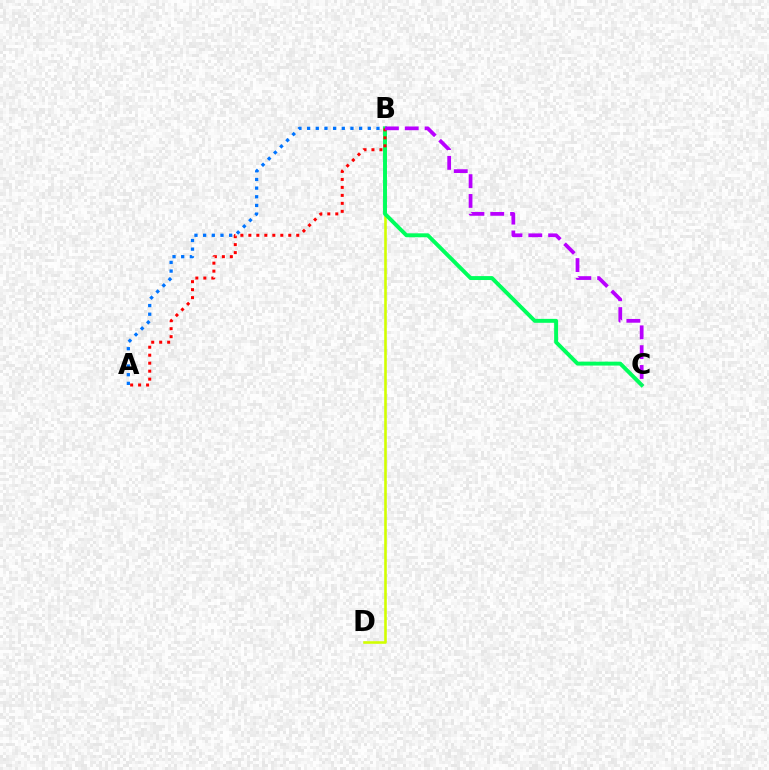{('A', 'B'): [{'color': '#0074ff', 'line_style': 'dotted', 'thickness': 2.35}, {'color': '#ff0000', 'line_style': 'dotted', 'thickness': 2.17}], ('B', 'D'): [{'color': '#d1ff00', 'line_style': 'solid', 'thickness': 1.87}], ('B', 'C'): [{'color': '#00ff5c', 'line_style': 'solid', 'thickness': 2.83}, {'color': '#b900ff', 'line_style': 'dashed', 'thickness': 2.69}]}